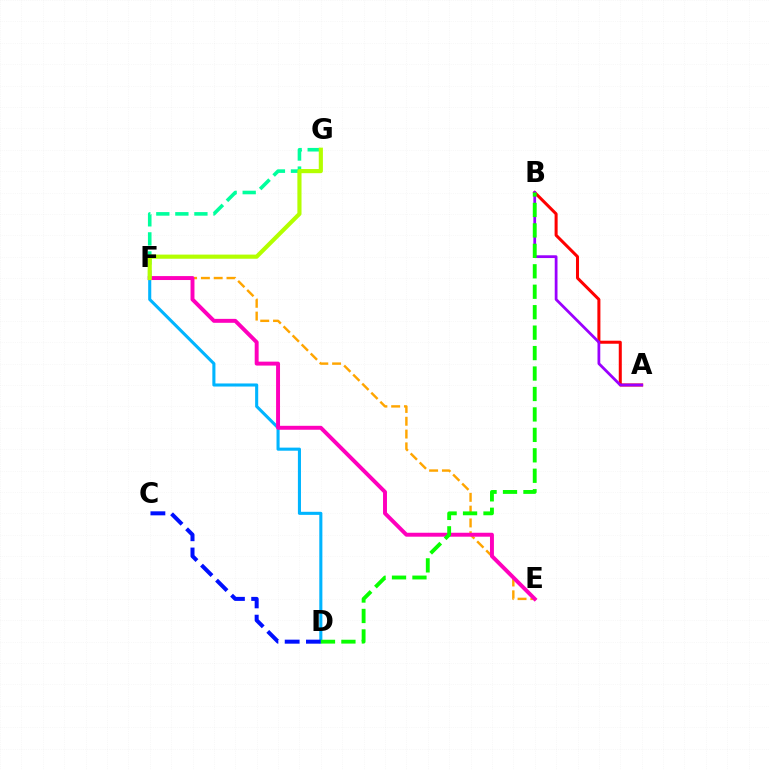{('E', 'F'): [{'color': '#ffa500', 'line_style': 'dashed', 'thickness': 1.74}, {'color': '#ff00bd', 'line_style': 'solid', 'thickness': 2.83}], ('A', 'B'): [{'color': '#ff0000', 'line_style': 'solid', 'thickness': 2.18}, {'color': '#9b00ff', 'line_style': 'solid', 'thickness': 2.0}], ('D', 'F'): [{'color': '#00b5ff', 'line_style': 'solid', 'thickness': 2.22}], ('F', 'G'): [{'color': '#00ff9d', 'line_style': 'dashed', 'thickness': 2.59}, {'color': '#b3ff00', 'line_style': 'solid', 'thickness': 2.98}], ('C', 'D'): [{'color': '#0010ff', 'line_style': 'dashed', 'thickness': 2.89}], ('B', 'D'): [{'color': '#08ff00', 'line_style': 'dashed', 'thickness': 2.78}]}